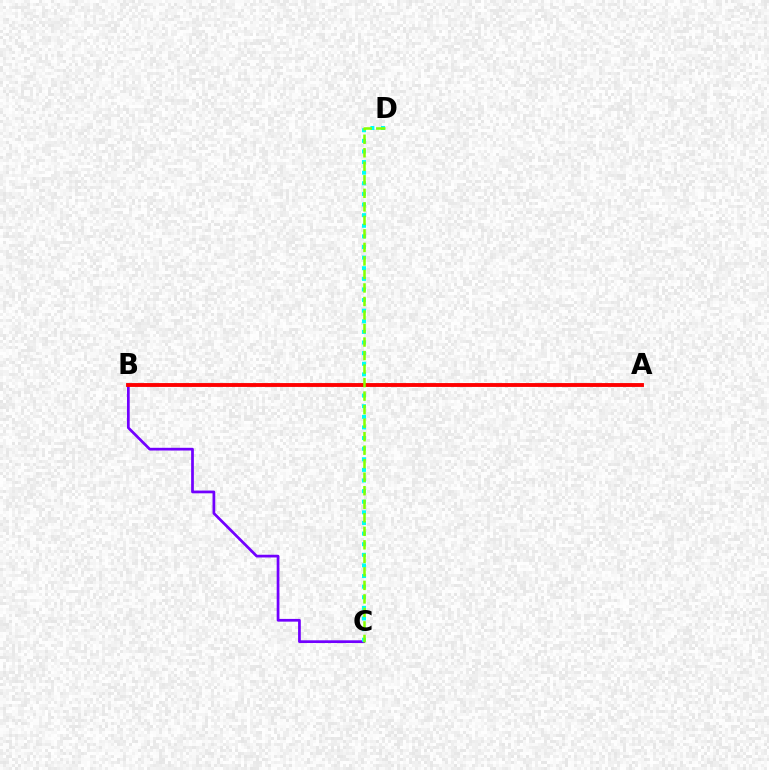{('B', 'C'): [{'color': '#7200ff', 'line_style': 'solid', 'thickness': 1.97}], ('C', 'D'): [{'color': '#00fff6', 'line_style': 'dotted', 'thickness': 2.88}, {'color': '#84ff00', 'line_style': 'dashed', 'thickness': 1.84}], ('A', 'B'): [{'color': '#ff0000', 'line_style': 'solid', 'thickness': 2.78}]}